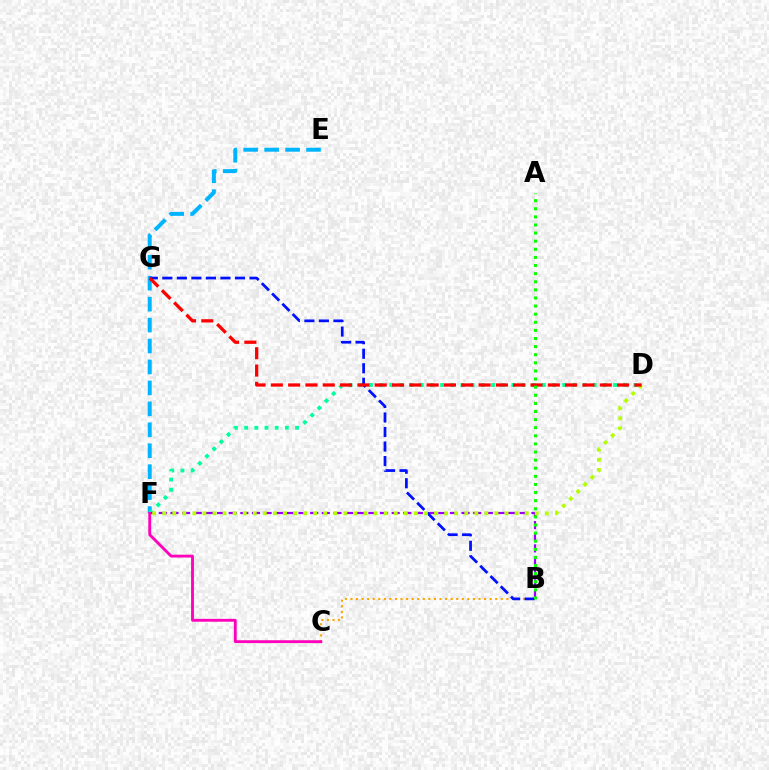{('E', 'F'): [{'color': '#00b5ff', 'line_style': 'dashed', 'thickness': 2.84}], ('D', 'F'): [{'color': '#00ff9d', 'line_style': 'dotted', 'thickness': 2.76}, {'color': '#b3ff00', 'line_style': 'dotted', 'thickness': 2.74}], ('B', 'C'): [{'color': '#ffa500', 'line_style': 'dotted', 'thickness': 1.51}], ('B', 'F'): [{'color': '#9b00ff', 'line_style': 'dashed', 'thickness': 1.58}], ('B', 'G'): [{'color': '#0010ff', 'line_style': 'dashed', 'thickness': 1.97}], ('D', 'G'): [{'color': '#ff0000', 'line_style': 'dashed', 'thickness': 2.35}], ('C', 'F'): [{'color': '#ff00bd', 'line_style': 'solid', 'thickness': 2.06}], ('A', 'B'): [{'color': '#08ff00', 'line_style': 'dotted', 'thickness': 2.2}]}